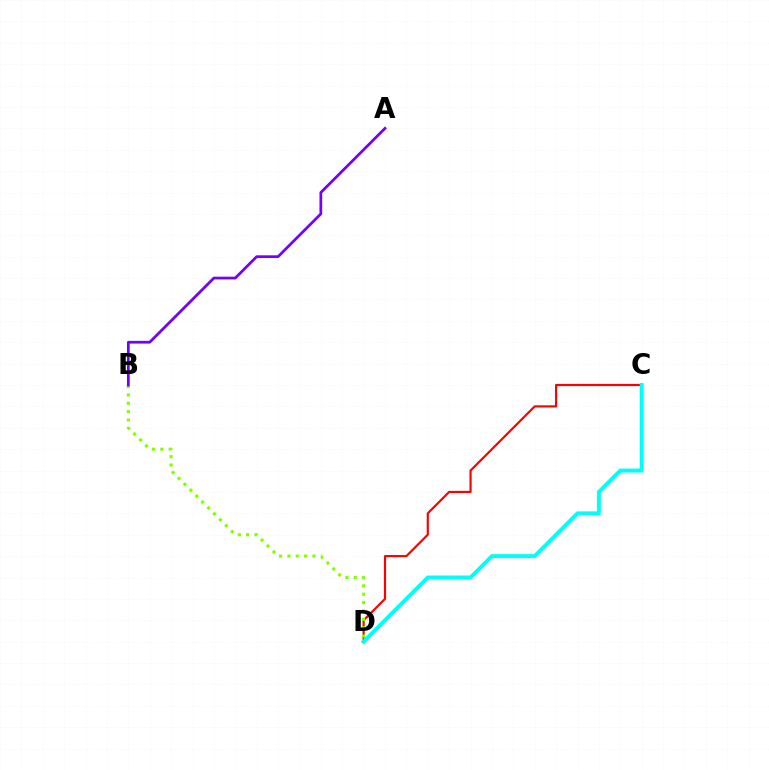{('C', 'D'): [{'color': '#ff0000', 'line_style': 'solid', 'thickness': 1.57}, {'color': '#00fff6', 'line_style': 'solid', 'thickness': 2.85}], ('B', 'D'): [{'color': '#84ff00', 'line_style': 'dotted', 'thickness': 2.27}], ('A', 'B'): [{'color': '#7200ff', 'line_style': 'solid', 'thickness': 1.97}]}